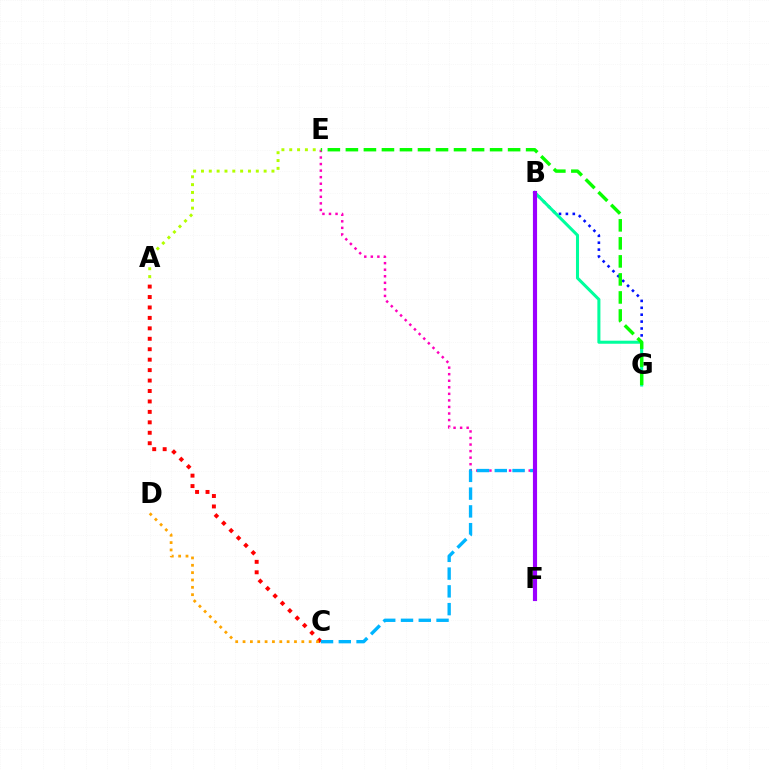{('A', 'C'): [{'color': '#ff0000', 'line_style': 'dotted', 'thickness': 2.84}], ('B', 'G'): [{'color': '#0010ff', 'line_style': 'dotted', 'thickness': 1.87}, {'color': '#00ff9d', 'line_style': 'solid', 'thickness': 2.19}], ('E', 'F'): [{'color': '#ff00bd', 'line_style': 'dotted', 'thickness': 1.78}], ('C', 'D'): [{'color': '#ffa500', 'line_style': 'dotted', 'thickness': 2.0}], ('B', 'C'): [{'color': '#00b5ff', 'line_style': 'dashed', 'thickness': 2.41}], ('E', 'G'): [{'color': '#08ff00', 'line_style': 'dashed', 'thickness': 2.45}], ('A', 'E'): [{'color': '#b3ff00', 'line_style': 'dotted', 'thickness': 2.13}], ('B', 'F'): [{'color': '#9b00ff', 'line_style': 'solid', 'thickness': 2.98}]}